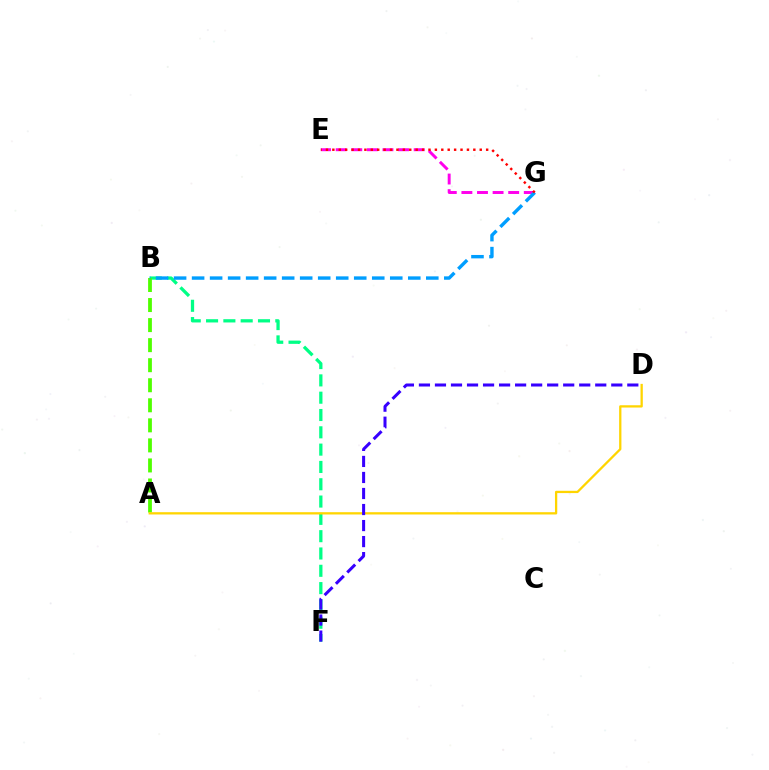{('B', 'F'): [{'color': '#00ff86', 'line_style': 'dashed', 'thickness': 2.35}], ('A', 'B'): [{'color': '#4fff00', 'line_style': 'dashed', 'thickness': 2.72}], ('A', 'D'): [{'color': '#ffd500', 'line_style': 'solid', 'thickness': 1.64}], ('E', 'G'): [{'color': '#ff00ed', 'line_style': 'dashed', 'thickness': 2.12}, {'color': '#ff0000', 'line_style': 'dotted', 'thickness': 1.74}], ('B', 'G'): [{'color': '#009eff', 'line_style': 'dashed', 'thickness': 2.45}], ('D', 'F'): [{'color': '#3700ff', 'line_style': 'dashed', 'thickness': 2.18}]}